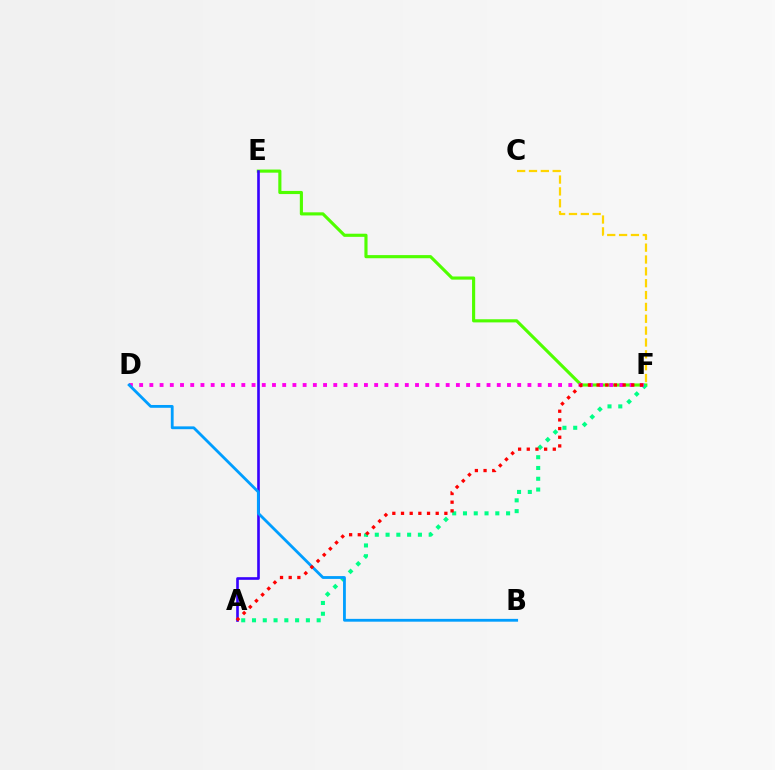{('E', 'F'): [{'color': '#4fff00', 'line_style': 'solid', 'thickness': 2.25}], ('A', 'F'): [{'color': '#00ff86', 'line_style': 'dotted', 'thickness': 2.93}, {'color': '#ff0000', 'line_style': 'dotted', 'thickness': 2.36}], ('A', 'E'): [{'color': '#3700ff', 'line_style': 'solid', 'thickness': 1.9}], ('C', 'F'): [{'color': '#ffd500', 'line_style': 'dashed', 'thickness': 1.61}], ('D', 'F'): [{'color': '#ff00ed', 'line_style': 'dotted', 'thickness': 2.78}], ('B', 'D'): [{'color': '#009eff', 'line_style': 'solid', 'thickness': 2.02}]}